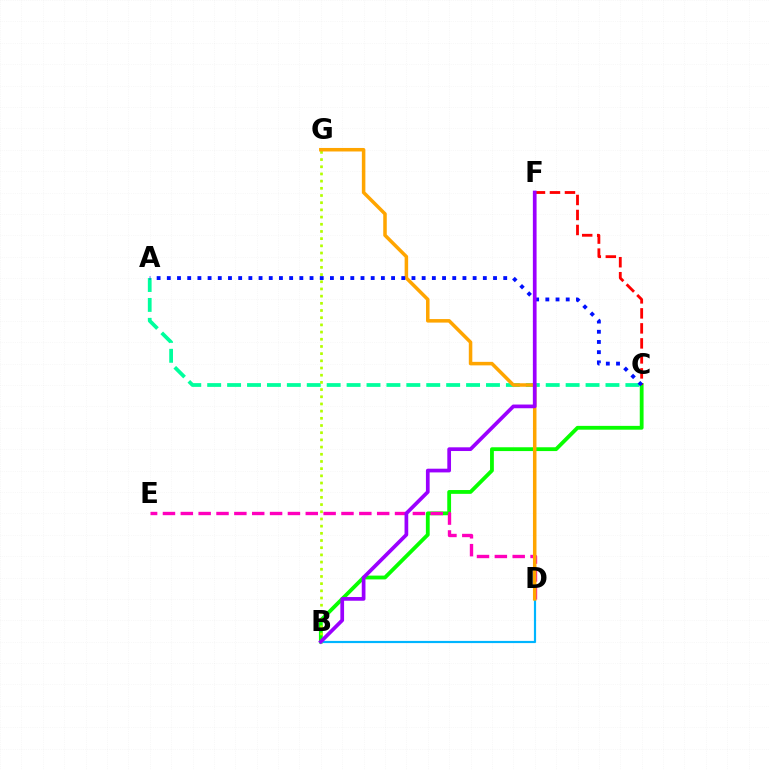{('B', 'C'): [{'color': '#08ff00', 'line_style': 'solid', 'thickness': 2.74}], ('D', 'E'): [{'color': '#ff00bd', 'line_style': 'dashed', 'thickness': 2.43}], ('A', 'C'): [{'color': '#00ff9d', 'line_style': 'dashed', 'thickness': 2.71}, {'color': '#0010ff', 'line_style': 'dotted', 'thickness': 2.77}], ('B', 'D'): [{'color': '#00b5ff', 'line_style': 'solid', 'thickness': 1.58}], ('C', 'F'): [{'color': '#ff0000', 'line_style': 'dashed', 'thickness': 2.04}], ('B', 'G'): [{'color': '#b3ff00', 'line_style': 'dotted', 'thickness': 1.95}], ('D', 'G'): [{'color': '#ffa500', 'line_style': 'solid', 'thickness': 2.53}], ('B', 'F'): [{'color': '#9b00ff', 'line_style': 'solid', 'thickness': 2.67}]}